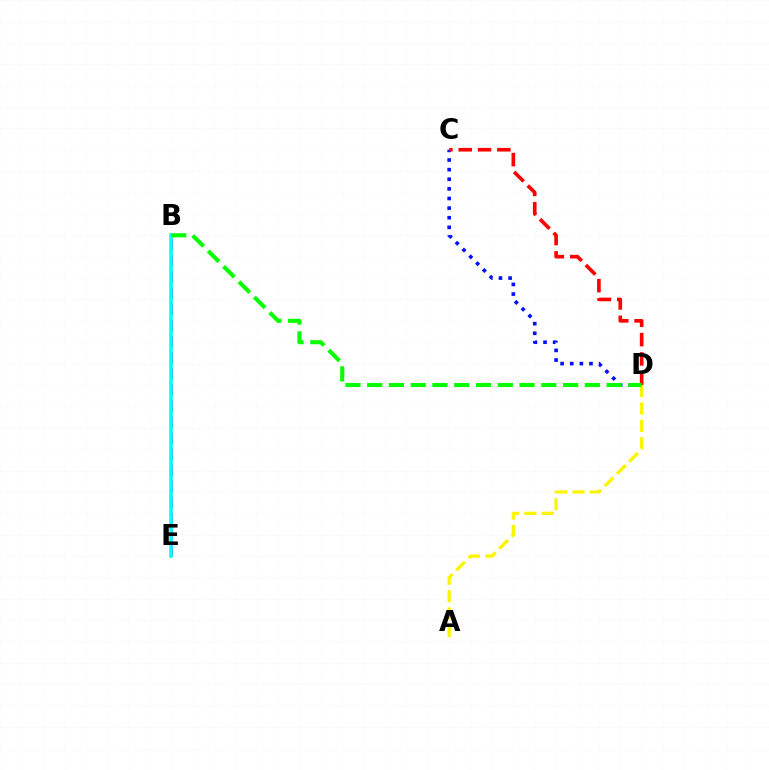{('C', 'D'): [{'color': '#0010ff', 'line_style': 'dotted', 'thickness': 2.61}, {'color': '#ff0000', 'line_style': 'dashed', 'thickness': 2.63}], ('A', 'D'): [{'color': '#fcf500', 'line_style': 'dashed', 'thickness': 2.36}], ('B', 'E'): [{'color': '#ee00ff', 'line_style': 'dashed', 'thickness': 2.19}, {'color': '#00fff6', 'line_style': 'solid', 'thickness': 2.58}], ('B', 'D'): [{'color': '#08ff00', 'line_style': 'dashed', 'thickness': 2.96}]}